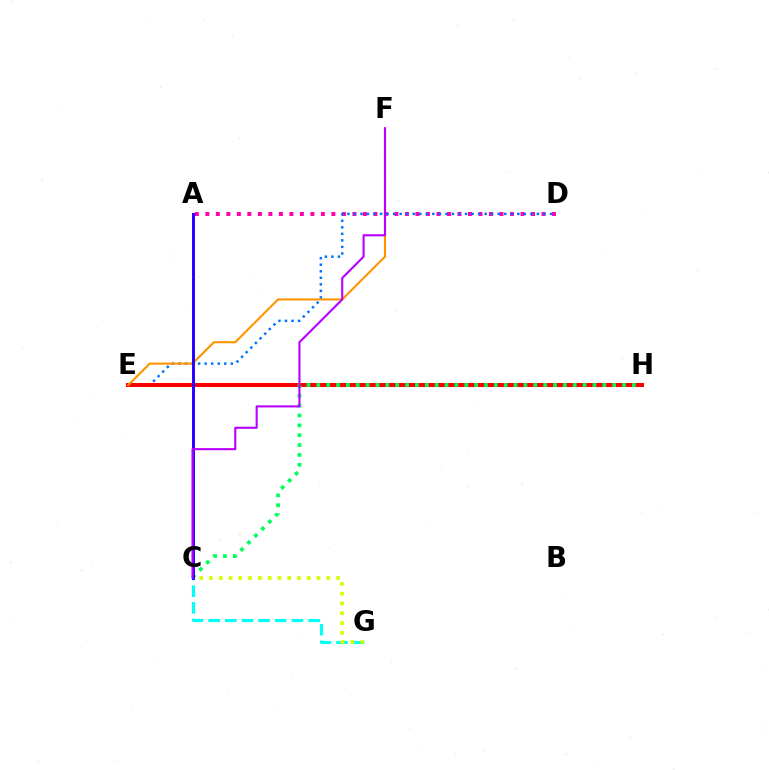{('C', 'G'): [{'color': '#00fff6', 'line_style': 'dashed', 'thickness': 2.26}, {'color': '#d1ff00', 'line_style': 'dotted', 'thickness': 2.66}], ('A', 'D'): [{'color': '#ff00ac', 'line_style': 'dotted', 'thickness': 2.85}], ('E', 'H'): [{'color': '#3dff00', 'line_style': 'dotted', 'thickness': 1.58}, {'color': '#ff0000', 'line_style': 'solid', 'thickness': 2.9}], ('D', 'E'): [{'color': '#0074ff', 'line_style': 'dotted', 'thickness': 1.78}], ('E', 'F'): [{'color': '#ff9400', 'line_style': 'solid', 'thickness': 1.52}], ('C', 'H'): [{'color': '#00ff5c', 'line_style': 'dotted', 'thickness': 2.68}], ('A', 'C'): [{'color': '#2500ff', 'line_style': 'solid', 'thickness': 2.11}], ('C', 'F'): [{'color': '#b900ff', 'line_style': 'solid', 'thickness': 1.52}]}